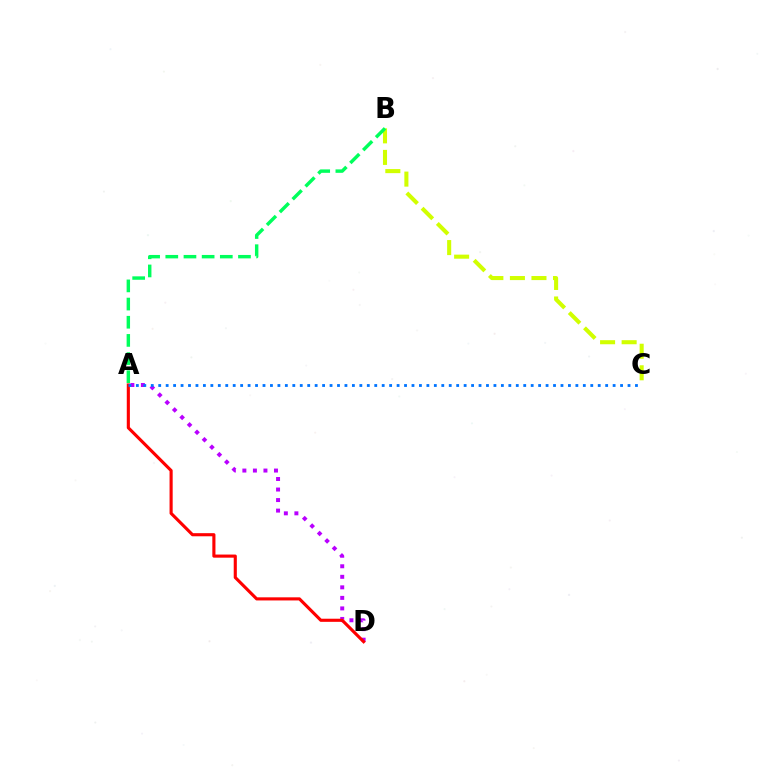{('B', 'C'): [{'color': '#d1ff00', 'line_style': 'dashed', 'thickness': 2.93}], ('A', 'D'): [{'color': '#b900ff', 'line_style': 'dotted', 'thickness': 2.86}, {'color': '#ff0000', 'line_style': 'solid', 'thickness': 2.24}], ('A', 'B'): [{'color': '#00ff5c', 'line_style': 'dashed', 'thickness': 2.47}], ('A', 'C'): [{'color': '#0074ff', 'line_style': 'dotted', 'thickness': 2.02}]}